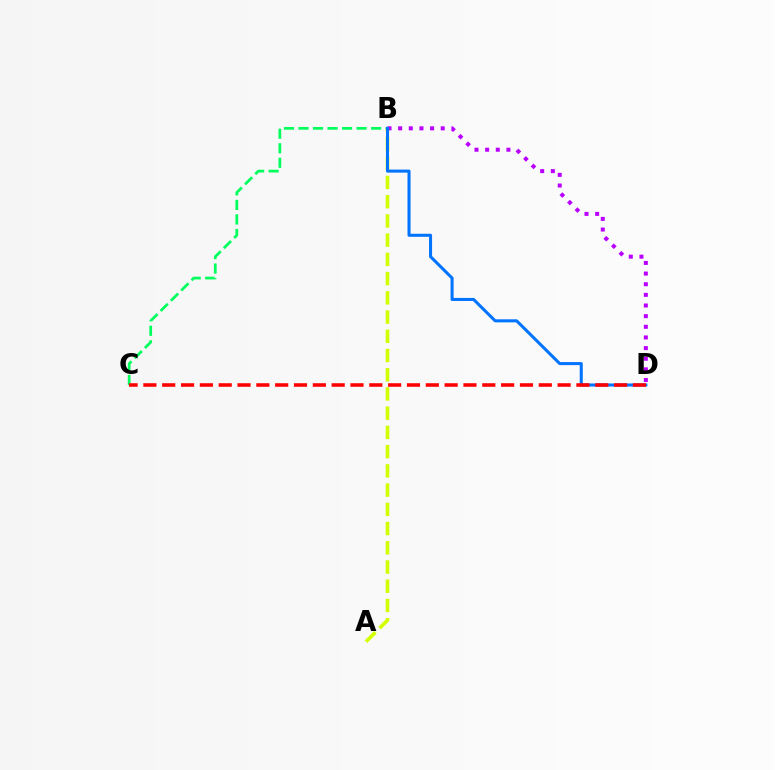{('A', 'B'): [{'color': '#d1ff00', 'line_style': 'dashed', 'thickness': 2.61}], ('B', 'D'): [{'color': '#b900ff', 'line_style': 'dotted', 'thickness': 2.89}, {'color': '#0074ff', 'line_style': 'solid', 'thickness': 2.19}], ('B', 'C'): [{'color': '#00ff5c', 'line_style': 'dashed', 'thickness': 1.97}], ('C', 'D'): [{'color': '#ff0000', 'line_style': 'dashed', 'thickness': 2.56}]}